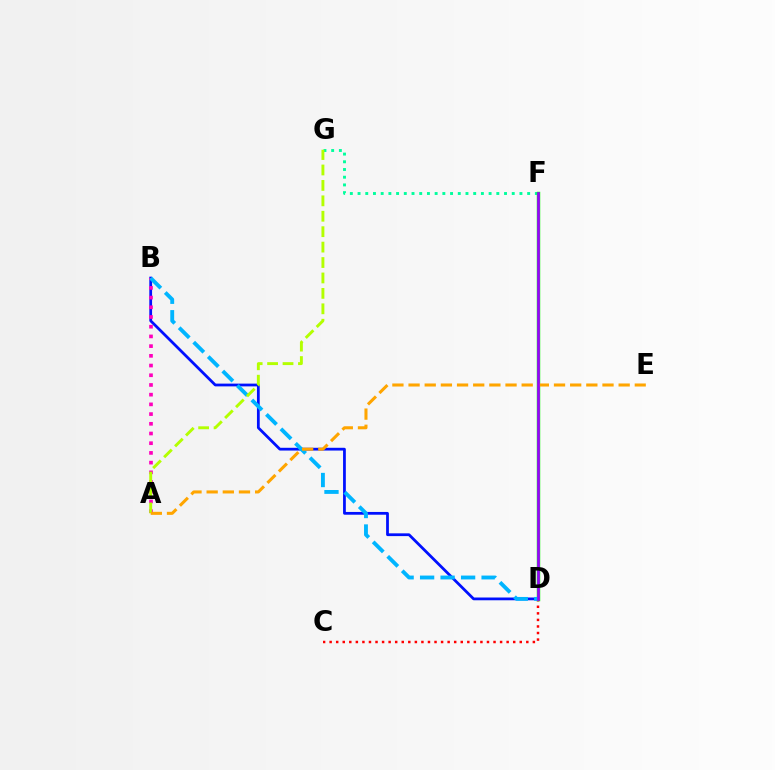{('B', 'D'): [{'color': '#0010ff', 'line_style': 'solid', 'thickness': 1.99}, {'color': '#00b5ff', 'line_style': 'dashed', 'thickness': 2.78}], ('F', 'G'): [{'color': '#00ff9d', 'line_style': 'dotted', 'thickness': 2.09}], ('A', 'B'): [{'color': '#ff00bd', 'line_style': 'dotted', 'thickness': 2.64}], ('C', 'D'): [{'color': '#ff0000', 'line_style': 'dotted', 'thickness': 1.78}], ('D', 'F'): [{'color': '#08ff00', 'line_style': 'solid', 'thickness': 2.49}, {'color': '#9b00ff', 'line_style': 'solid', 'thickness': 1.93}], ('A', 'G'): [{'color': '#b3ff00', 'line_style': 'dashed', 'thickness': 2.1}], ('A', 'E'): [{'color': '#ffa500', 'line_style': 'dashed', 'thickness': 2.2}]}